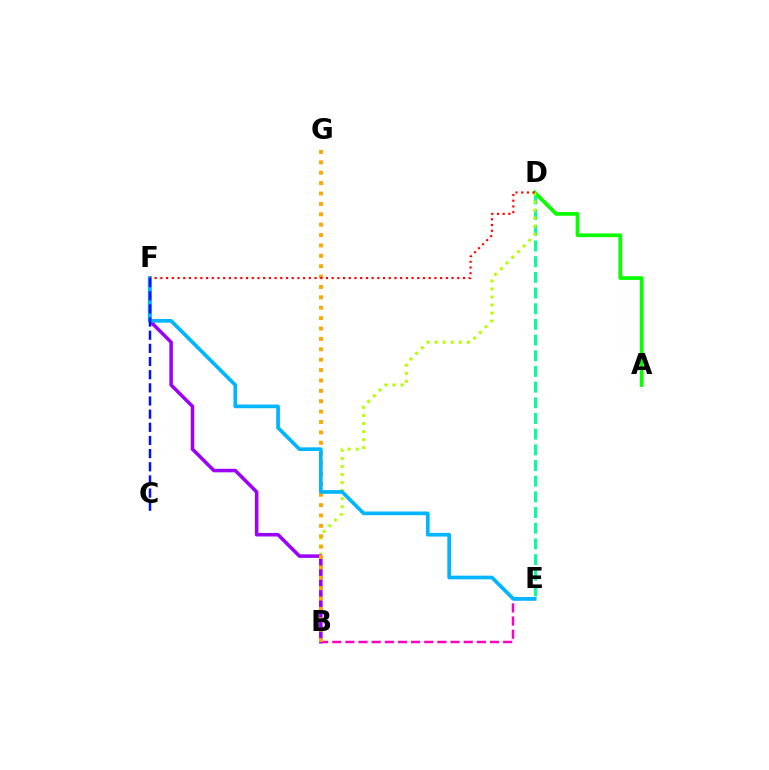{('D', 'E'): [{'color': '#00ff9d', 'line_style': 'dashed', 'thickness': 2.13}], ('B', 'E'): [{'color': '#ff00bd', 'line_style': 'dashed', 'thickness': 1.79}], ('A', 'D'): [{'color': '#08ff00', 'line_style': 'solid', 'thickness': 2.68}], ('B', 'D'): [{'color': '#b3ff00', 'line_style': 'dotted', 'thickness': 2.19}], ('B', 'F'): [{'color': '#9b00ff', 'line_style': 'solid', 'thickness': 2.53}], ('B', 'G'): [{'color': '#ffa500', 'line_style': 'dotted', 'thickness': 2.82}], ('E', 'F'): [{'color': '#00b5ff', 'line_style': 'solid', 'thickness': 2.65}], ('D', 'F'): [{'color': '#ff0000', 'line_style': 'dotted', 'thickness': 1.55}], ('C', 'F'): [{'color': '#0010ff', 'line_style': 'dashed', 'thickness': 1.79}]}